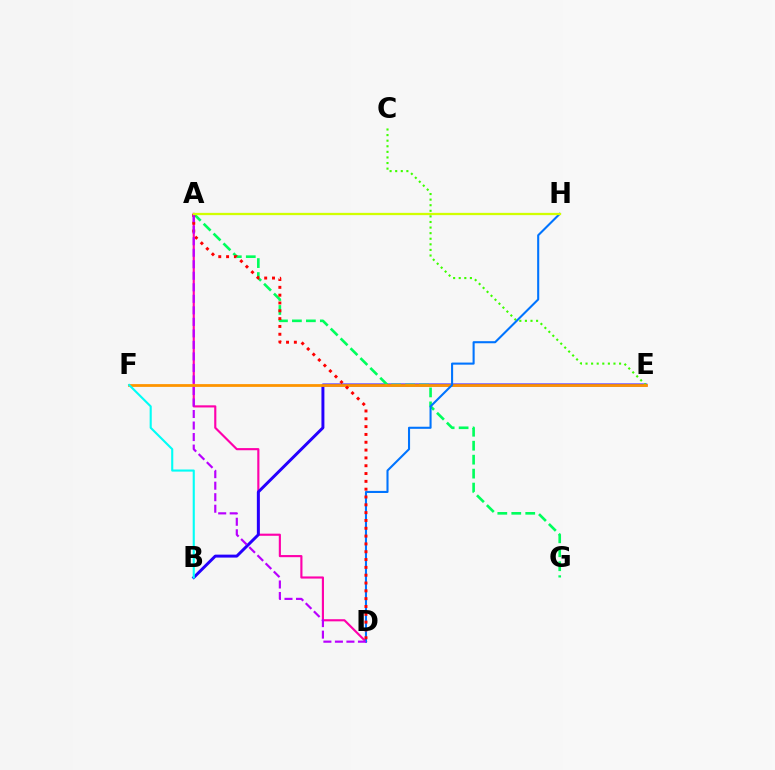{('A', 'D'): [{'color': '#ff00ac', 'line_style': 'solid', 'thickness': 1.54}, {'color': '#ff0000', 'line_style': 'dotted', 'thickness': 2.12}, {'color': '#b900ff', 'line_style': 'dashed', 'thickness': 1.56}], ('B', 'E'): [{'color': '#2500ff', 'line_style': 'solid', 'thickness': 2.13}], ('C', 'E'): [{'color': '#3dff00', 'line_style': 'dotted', 'thickness': 1.52}], ('A', 'G'): [{'color': '#00ff5c', 'line_style': 'dashed', 'thickness': 1.9}], ('E', 'F'): [{'color': '#ff9400', 'line_style': 'solid', 'thickness': 2.0}], ('D', 'H'): [{'color': '#0074ff', 'line_style': 'solid', 'thickness': 1.5}], ('B', 'F'): [{'color': '#00fff6', 'line_style': 'solid', 'thickness': 1.52}], ('A', 'H'): [{'color': '#d1ff00', 'line_style': 'solid', 'thickness': 1.64}]}